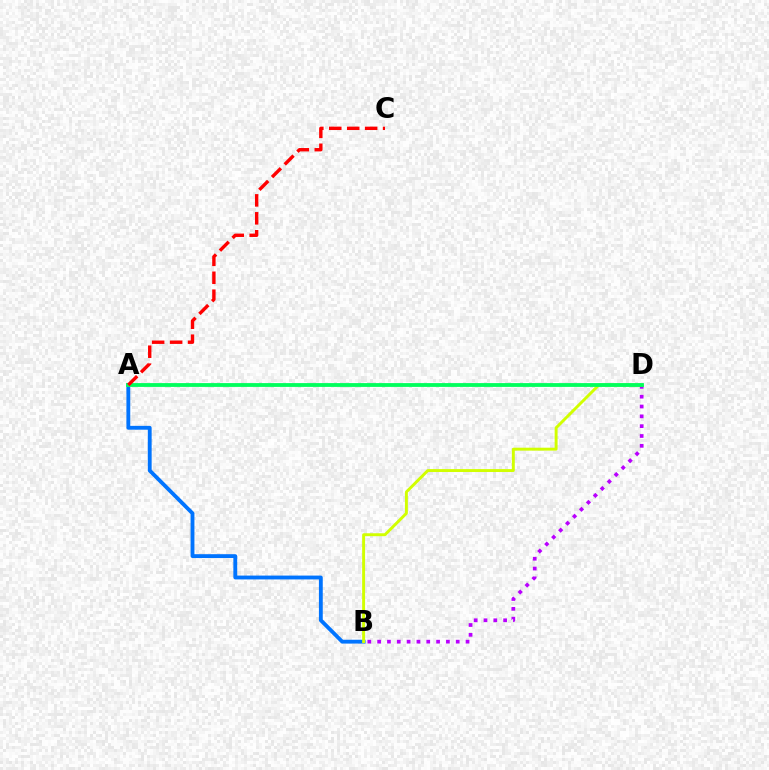{('A', 'B'): [{'color': '#0074ff', 'line_style': 'solid', 'thickness': 2.77}], ('B', 'D'): [{'color': '#b900ff', 'line_style': 'dotted', 'thickness': 2.67}, {'color': '#d1ff00', 'line_style': 'solid', 'thickness': 2.11}], ('A', 'D'): [{'color': '#00ff5c', 'line_style': 'solid', 'thickness': 2.74}], ('A', 'C'): [{'color': '#ff0000', 'line_style': 'dashed', 'thickness': 2.44}]}